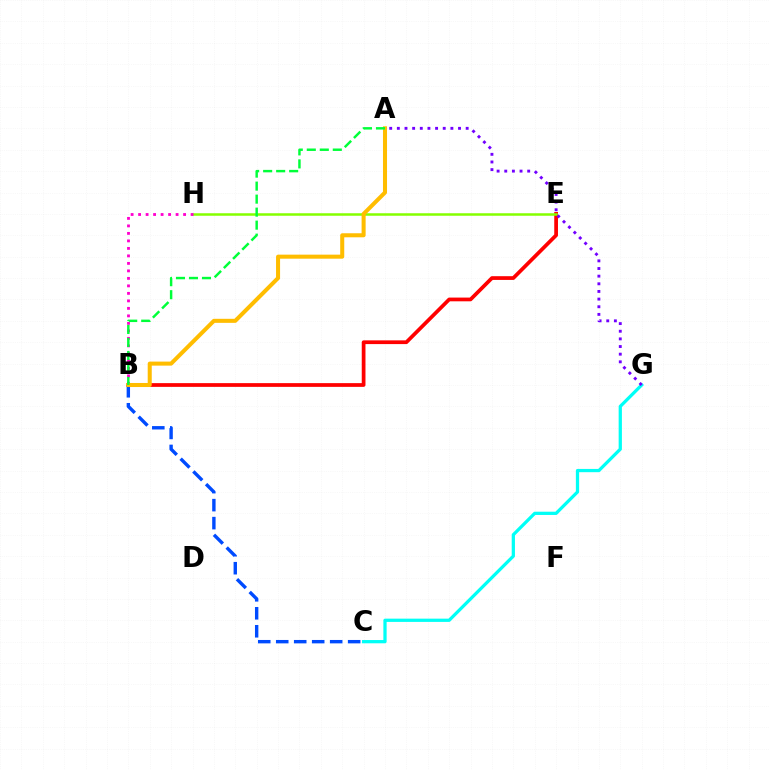{('B', 'E'): [{'color': '#ff0000', 'line_style': 'solid', 'thickness': 2.69}], ('C', 'G'): [{'color': '#00fff6', 'line_style': 'solid', 'thickness': 2.34}], ('E', 'H'): [{'color': '#84ff00', 'line_style': 'solid', 'thickness': 1.8}], ('B', 'H'): [{'color': '#ff00cf', 'line_style': 'dotted', 'thickness': 2.04}], ('B', 'C'): [{'color': '#004bff', 'line_style': 'dashed', 'thickness': 2.44}], ('A', 'B'): [{'color': '#ffbd00', 'line_style': 'solid', 'thickness': 2.91}, {'color': '#00ff39', 'line_style': 'dashed', 'thickness': 1.77}], ('A', 'G'): [{'color': '#7200ff', 'line_style': 'dotted', 'thickness': 2.08}]}